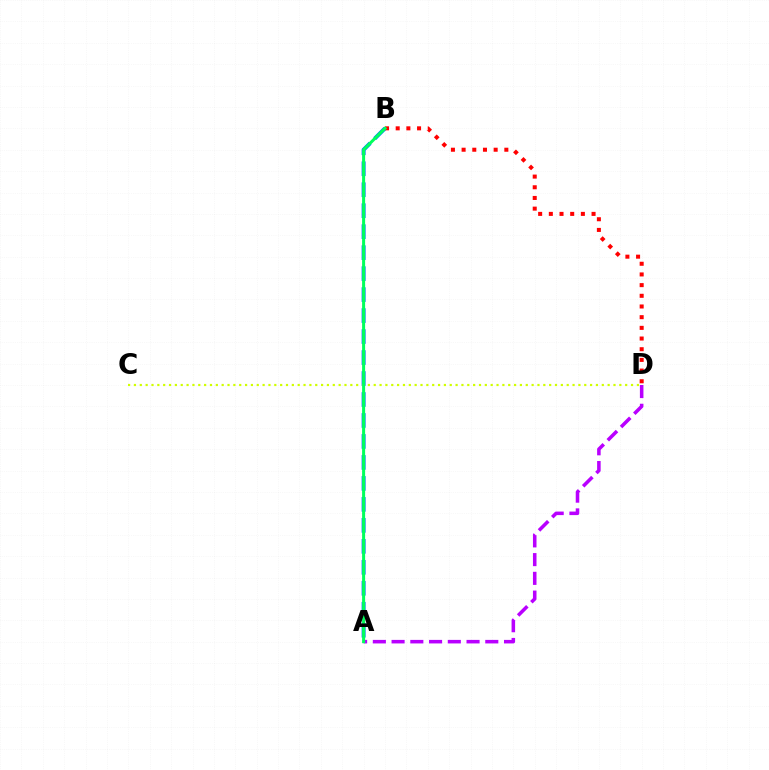{('A', 'D'): [{'color': '#b900ff', 'line_style': 'dashed', 'thickness': 2.55}], ('A', 'B'): [{'color': '#0074ff', 'line_style': 'dashed', 'thickness': 2.85}, {'color': '#00ff5c', 'line_style': 'solid', 'thickness': 2.18}], ('B', 'D'): [{'color': '#ff0000', 'line_style': 'dotted', 'thickness': 2.9}], ('C', 'D'): [{'color': '#d1ff00', 'line_style': 'dotted', 'thickness': 1.59}]}